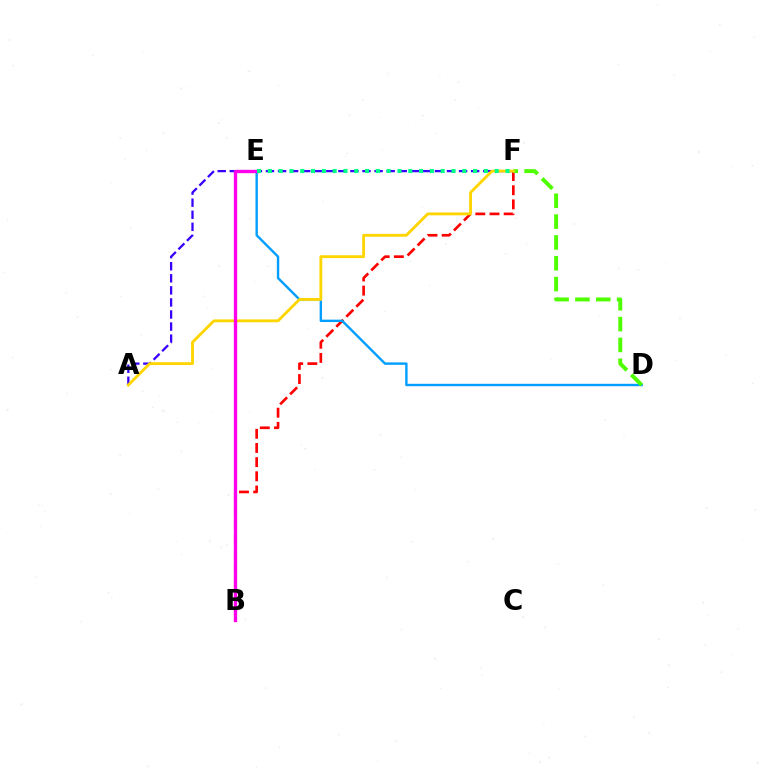{('B', 'F'): [{'color': '#ff0000', 'line_style': 'dashed', 'thickness': 1.92}], ('D', 'E'): [{'color': '#009eff', 'line_style': 'solid', 'thickness': 1.72}], ('A', 'F'): [{'color': '#3700ff', 'line_style': 'dashed', 'thickness': 1.64}, {'color': '#ffd500', 'line_style': 'solid', 'thickness': 2.05}], ('D', 'F'): [{'color': '#4fff00', 'line_style': 'dashed', 'thickness': 2.83}], ('B', 'E'): [{'color': '#ff00ed', 'line_style': 'solid', 'thickness': 2.4}], ('E', 'F'): [{'color': '#00ff86', 'line_style': 'dotted', 'thickness': 2.94}]}